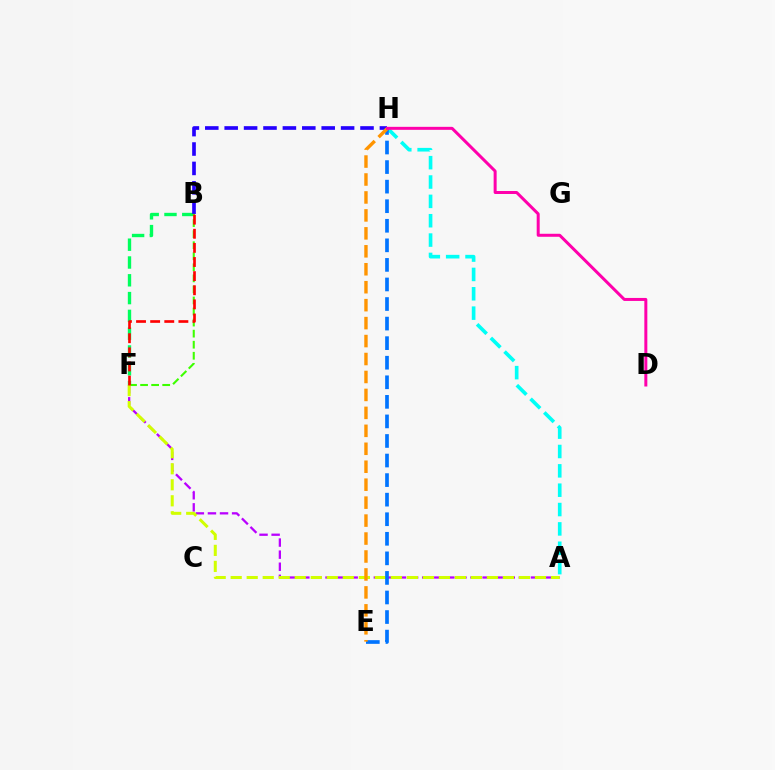{('A', 'F'): [{'color': '#b900ff', 'line_style': 'dashed', 'thickness': 1.64}, {'color': '#d1ff00', 'line_style': 'dashed', 'thickness': 2.18}], ('A', 'H'): [{'color': '#00fff6', 'line_style': 'dashed', 'thickness': 2.63}], ('B', 'F'): [{'color': '#00ff5c', 'line_style': 'dashed', 'thickness': 2.42}, {'color': '#3dff00', 'line_style': 'dashed', 'thickness': 1.5}, {'color': '#ff0000', 'line_style': 'dashed', 'thickness': 1.92}], ('B', 'H'): [{'color': '#2500ff', 'line_style': 'dashed', 'thickness': 2.64}], ('E', 'H'): [{'color': '#0074ff', 'line_style': 'dashed', 'thickness': 2.66}, {'color': '#ff9400', 'line_style': 'dashed', 'thickness': 2.44}], ('D', 'H'): [{'color': '#ff00ac', 'line_style': 'solid', 'thickness': 2.16}]}